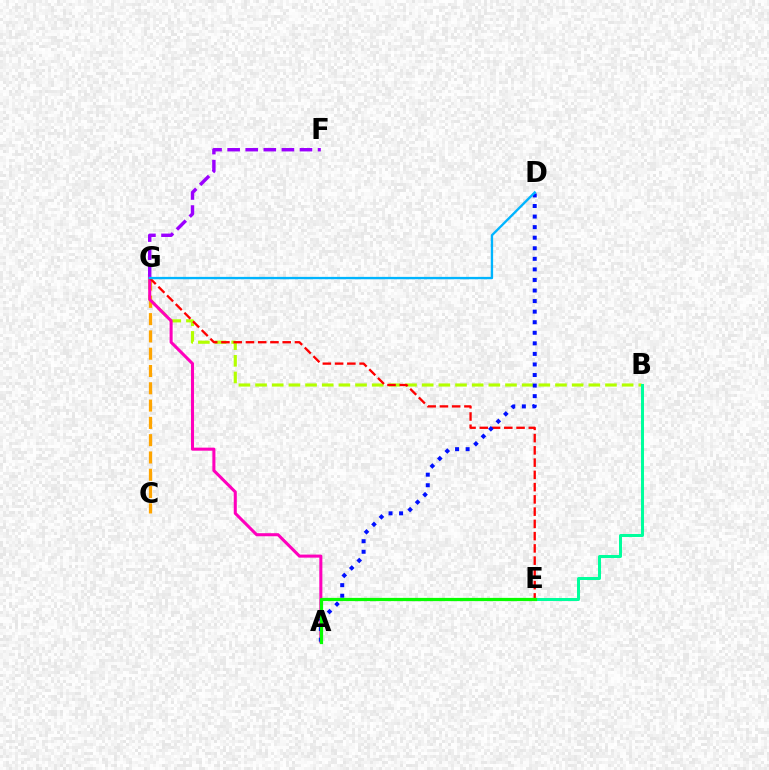{('C', 'G'): [{'color': '#ffa500', 'line_style': 'dashed', 'thickness': 2.35}], ('B', 'G'): [{'color': '#b3ff00', 'line_style': 'dashed', 'thickness': 2.26}], ('F', 'G'): [{'color': '#9b00ff', 'line_style': 'dashed', 'thickness': 2.46}], ('A', 'G'): [{'color': '#ff00bd', 'line_style': 'solid', 'thickness': 2.2}], ('E', 'G'): [{'color': '#ff0000', 'line_style': 'dashed', 'thickness': 1.66}], ('A', 'D'): [{'color': '#0010ff', 'line_style': 'dotted', 'thickness': 2.87}], ('B', 'E'): [{'color': '#00ff9d', 'line_style': 'solid', 'thickness': 2.16}], ('A', 'E'): [{'color': '#08ff00', 'line_style': 'solid', 'thickness': 2.32}], ('D', 'G'): [{'color': '#00b5ff', 'line_style': 'solid', 'thickness': 1.69}]}